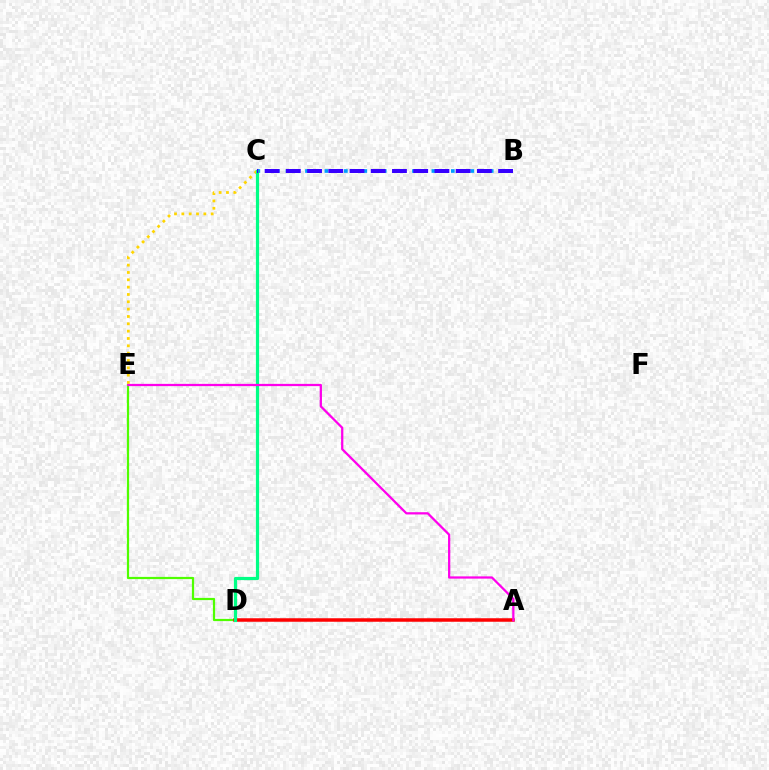{('D', 'E'): [{'color': '#4fff00', 'line_style': 'solid', 'thickness': 1.59}], ('C', 'E'): [{'color': '#ffd500', 'line_style': 'dotted', 'thickness': 1.99}], ('B', 'C'): [{'color': '#009eff', 'line_style': 'dotted', 'thickness': 2.64}, {'color': '#3700ff', 'line_style': 'dashed', 'thickness': 2.88}], ('A', 'D'): [{'color': '#ff0000', 'line_style': 'solid', 'thickness': 2.52}], ('C', 'D'): [{'color': '#00ff86', 'line_style': 'solid', 'thickness': 2.3}], ('A', 'E'): [{'color': '#ff00ed', 'line_style': 'solid', 'thickness': 1.62}]}